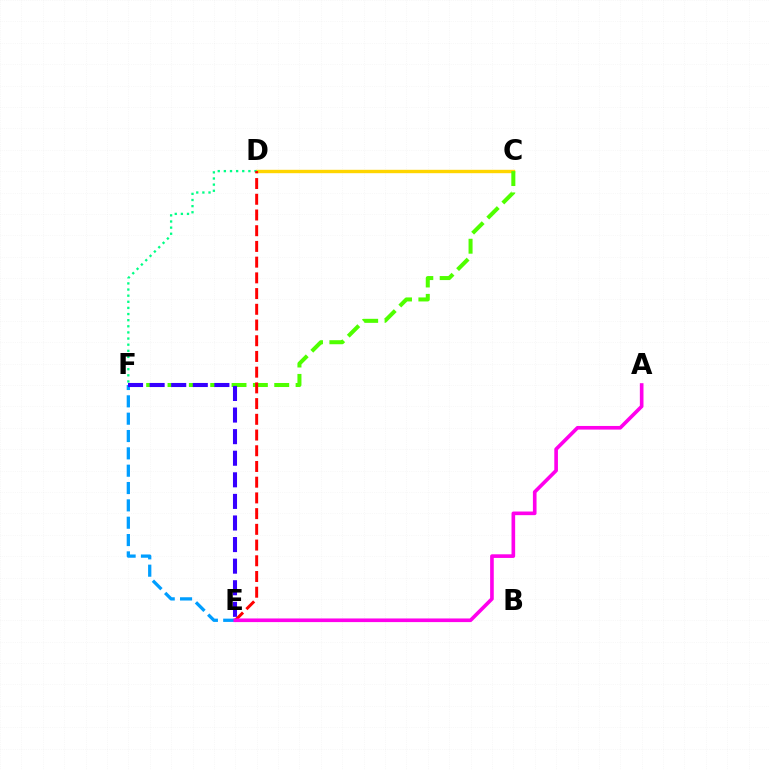{('C', 'D'): [{'color': '#ffd500', 'line_style': 'solid', 'thickness': 2.44}], ('C', 'F'): [{'color': '#4fff00', 'line_style': 'dashed', 'thickness': 2.9}], ('D', 'F'): [{'color': '#00ff86', 'line_style': 'dotted', 'thickness': 1.66}], ('D', 'E'): [{'color': '#ff0000', 'line_style': 'dashed', 'thickness': 2.14}], ('E', 'F'): [{'color': '#009eff', 'line_style': 'dashed', 'thickness': 2.36}, {'color': '#3700ff', 'line_style': 'dashed', 'thickness': 2.93}], ('A', 'E'): [{'color': '#ff00ed', 'line_style': 'solid', 'thickness': 2.62}]}